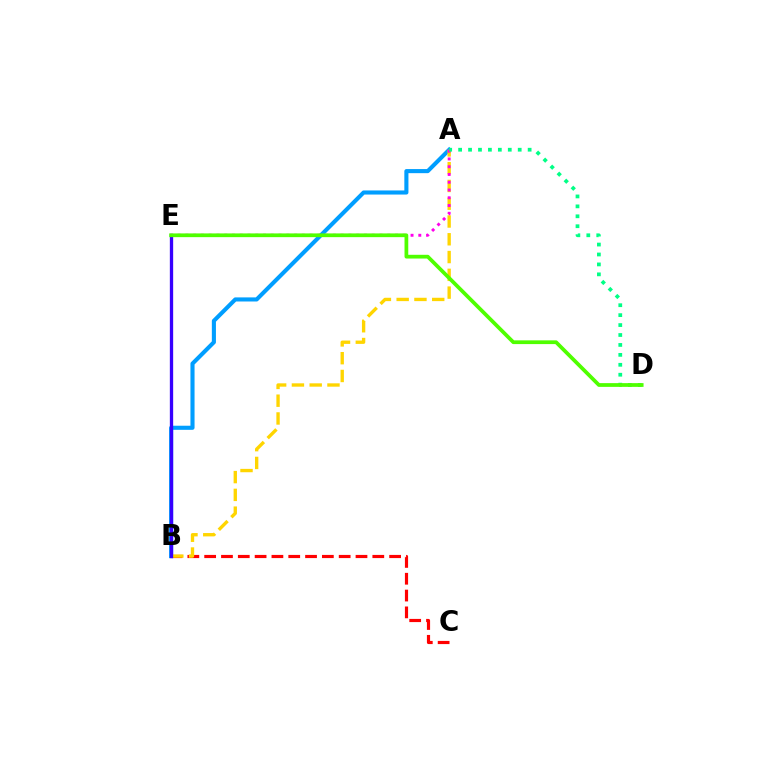{('A', 'B'): [{'color': '#009eff', 'line_style': 'solid', 'thickness': 2.95}, {'color': '#ffd500', 'line_style': 'dashed', 'thickness': 2.42}], ('B', 'C'): [{'color': '#ff0000', 'line_style': 'dashed', 'thickness': 2.28}], ('A', 'E'): [{'color': '#ff00ed', 'line_style': 'dotted', 'thickness': 2.11}], ('A', 'D'): [{'color': '#00ff86', 'line_style': 'dotted', 'thickness': 2.7}], ('B', 'E'): [{'color': '#3700ff', 'line_style': 'solid', 'thickness': 2.39}], ('D', 'E'): [{'color': '#4fff00', 'line_style': 'solid', 'thickness': 2.69}]}